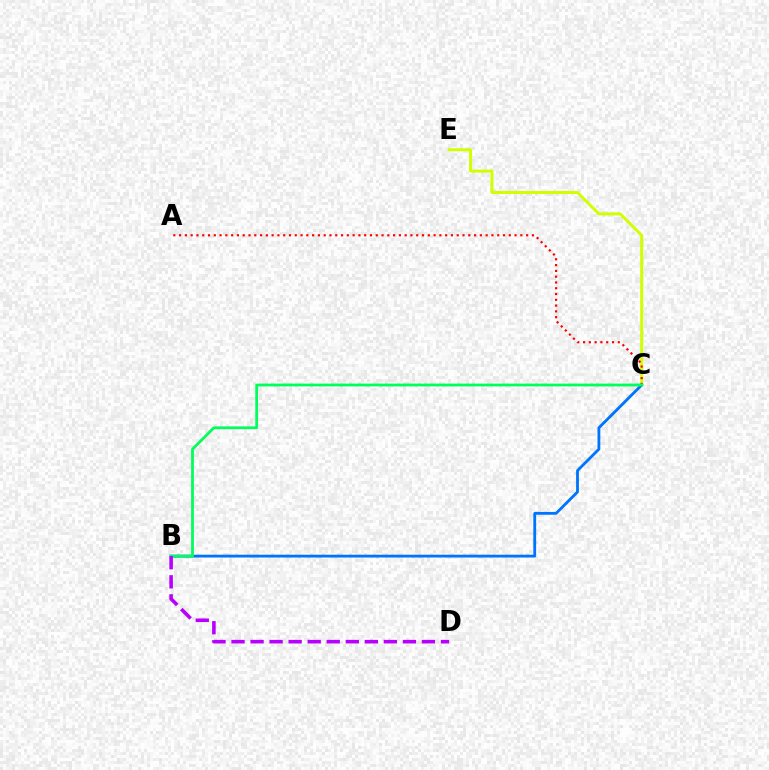{('C', 'E'): [{'color': '#d1ff00', 'line_style': 'solid', 'thickness': 2.15}], ('A', 'C'): [{'color': '#ff0000', 'line_style': 'dotted', 'thickness': 1.57}], ('B', 'C'): [{'color': '#0074ff', 'line_style': 'solid', 'thickness': 2.03}, {'color': '#00ff5c', 'line_style': 'solid', 'thickness': 2.01}], ('B', 'D'): [{'color': '#b900ff', 'line_style': 'dashed', 'thickness': 2.59}]}